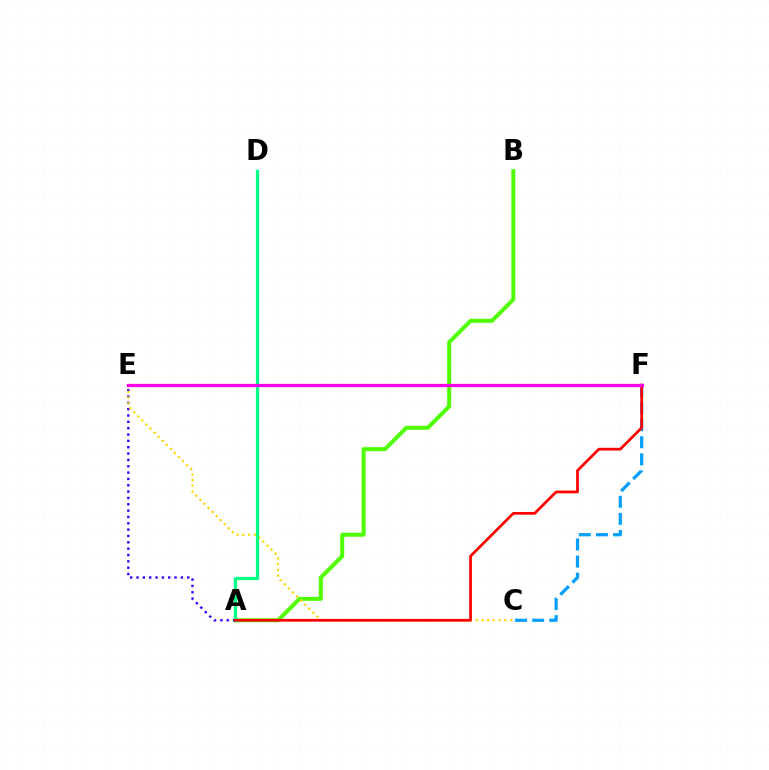{('A', 'B'): [{'color': '#4fff00', 'line_style': 'solid', 'thickness': 2.87}], ('C', 'F'): [{'color': '#009eff', 'line_style': 'dashed', 'thickness': 2.32}], ('A', 'E'): [{'color': '#3700ff', 'line_style': 'dotted', 'thickness': 1.72}], ('C', 'E'): [{'color': '#ffd500', 'line_style': 'dotted', 'thickness': 1.56}], ('A', 'D'): [{'color': '#00ff86', 'line_style': 'solid', 'thickness': 2.36}], ('A', 'F'): [{'color': '#ff0000', 'line_style': 'solid', 'thickness': 1.97}], ('E', 'F'): [{'color': '#ff00ed', 'line_style': 'solid', 'thickness': 2.34}]}